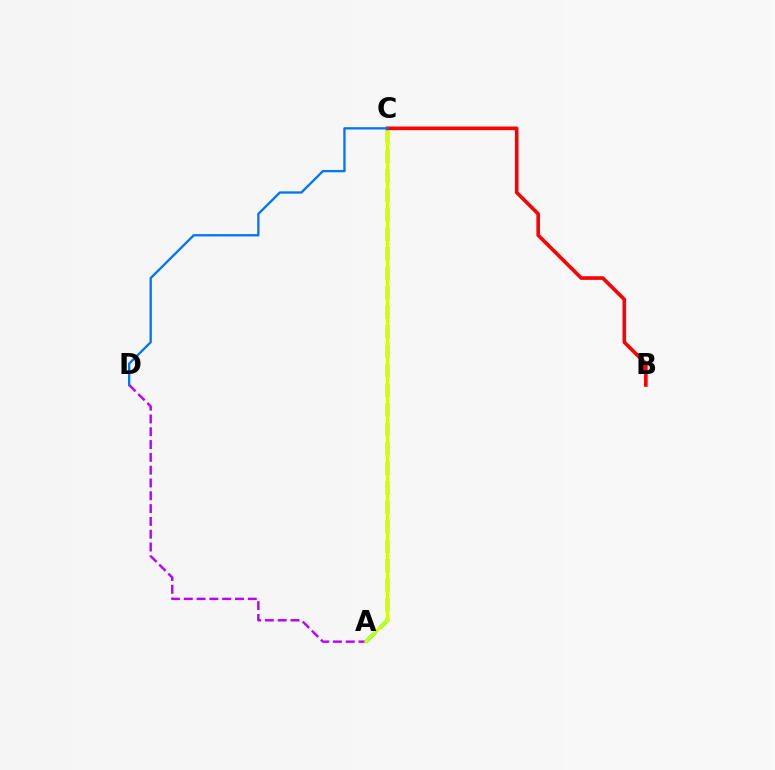{('A', 'C'): [{'color': '#00ff5c', 'line_style': 'dashed', 'thickness': 2.65}, {'color': '#d1ff00', 'line_style': 'solid', 'thickness': 2.21}], ('A', 'D'): [{'color': '#b900ff', 'line_style': 'dashed', 'thickness': 1.74}], ('B', 'C'): [{'color': '#ff0000', 'line_style': 'solid', 'thickness': 2.61}], ('C', 'D'): [{'color': '#0074ff', 'line_style': 'solid', 'thickness': 1.66}]}